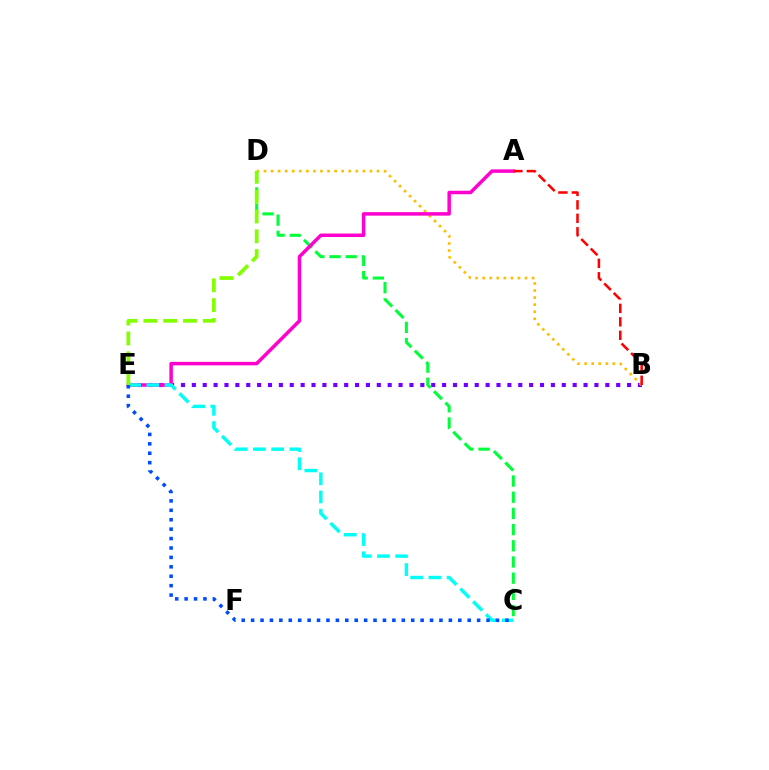{('B', 'E'): [{'color': '#7200ff', 'line_style': 'dotted', 'thickness': 2.96}], ('B', 'D'): [{'color': '#ffbd00', 'line_style': 'dotted', 'thickness': 1.92}], ('C', 'D'): [{'color': '#00ff39', 'line_style': 'dashed', 'thickness': 2.2}], ('A', 'E'): [{'color': '#ff00cf', 'line_style': 'solid', 'thickness': 2.51}], ('C', 'E'): [{'color': '#00fff6', 'line_style': 'dashed', 'thickness': 2.47}, {'color': '#004bff', 'line_style': 'dotted', 'thickness': 2.56}], ('D', 'E'): [{'color': '#84ff00', 'line_style': 'dashed', 'thickness': 2.69}], ('A', 'B'): [{'color': '#ff0000', 'line_style': 'dashed', 'thickness': 1.83}]}